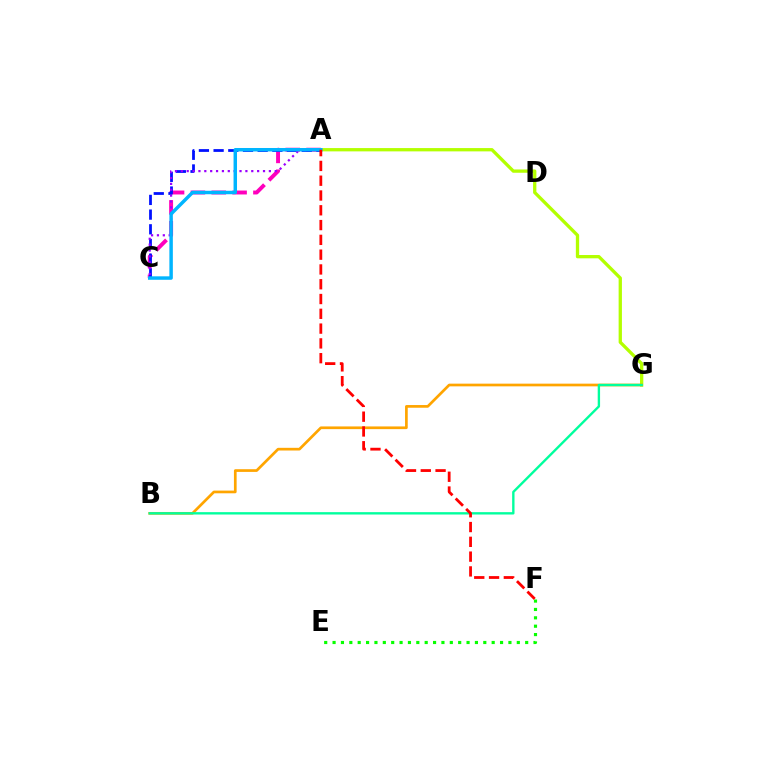{('A', 'G'): [{'color': '#b3ff00', 'line_style': 'solid', 'thickness': 2.38}], ('A', 'C'): [{'color': '#ff00bd', 'line_style': 'dashed', 'thickness': 2.83}, {'color': '#0010ff', 'line_style': 'dashed', 'thickness': 2.0}, {'color': '#9b00ff', 'line_style': 'dotted', 'thickness': 1.59}, {'color': '#00b5ff', 'line_style': 'solid', 'thickness': 2.49}], ('B', 'G'): [{'color': '#ffa500', 'line_style': 'solid', 'thickness': 1.94}, {'color': '#00ff9d', 'line_style': 'solid', 'thickness': 1.7}], ('E', 'F'): [{'color': '#08ff00', 'line_style': 'dotted', 'thickness': 2.28}], ('A', 'F'): [{'color': '#ff0000', 'line_style': 'dashed', 'thickness': 2.01}]}